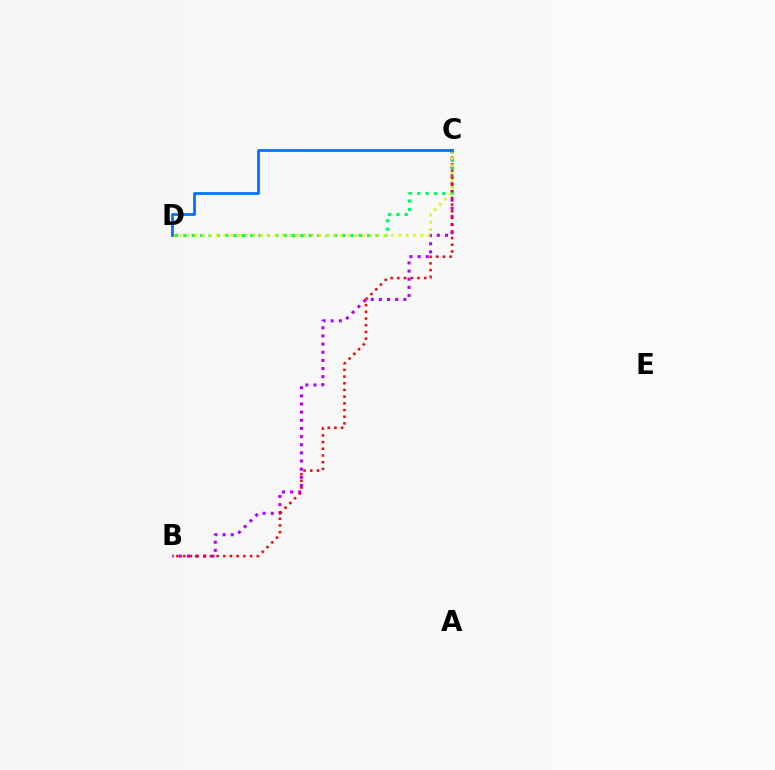{('B', 'C'): [{'color': '#b900ff', 'line_style': 'dotted', 'thickness': 2.21}, {'color': '#ff0000', 'line_style': 'dotted', 'thickness': 1.82}], ('C', 'D'): [{'color': '#00ff5c', 'line_style': 'dotted', 'thickness': 2.27}, {'color': '#d1ff00', 'line_style': 'dotted', 'thickness': 1.98}, {'color': '#0074ff', 'line_style': 'solid', 'thickness': 2.02}]}